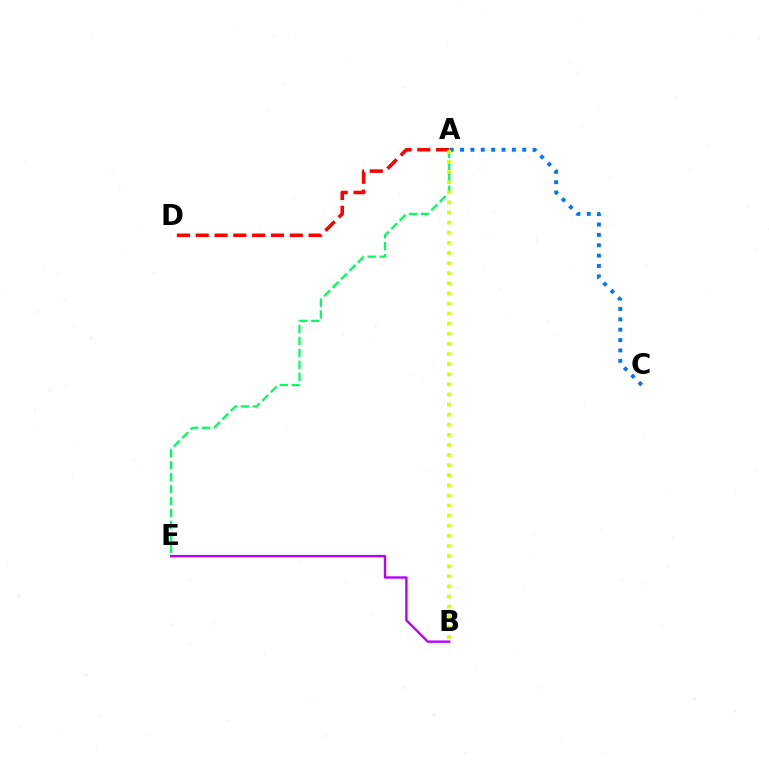{('B', 'E'): [{'color': '#b900ff', 'line_style': 'solid', 'thickness': 1.72}], ('A', 'C'): [{'color': '#0074ff', 'line_style': 'dotted', 'thickness': 2.82}], ('A', 'E'): [{'color': '#00ff5c', 'line_style': 'dashed', 'thickness': 1.62}], ('A', 'D'): [{'color': '#ff0000', 'line_style': 'dashed', 'thickness': 2.55}], ('A', 'B'): [{'color': '#d1ff00', 'line_style': 'dotted', 'thickness': 2.75}]}